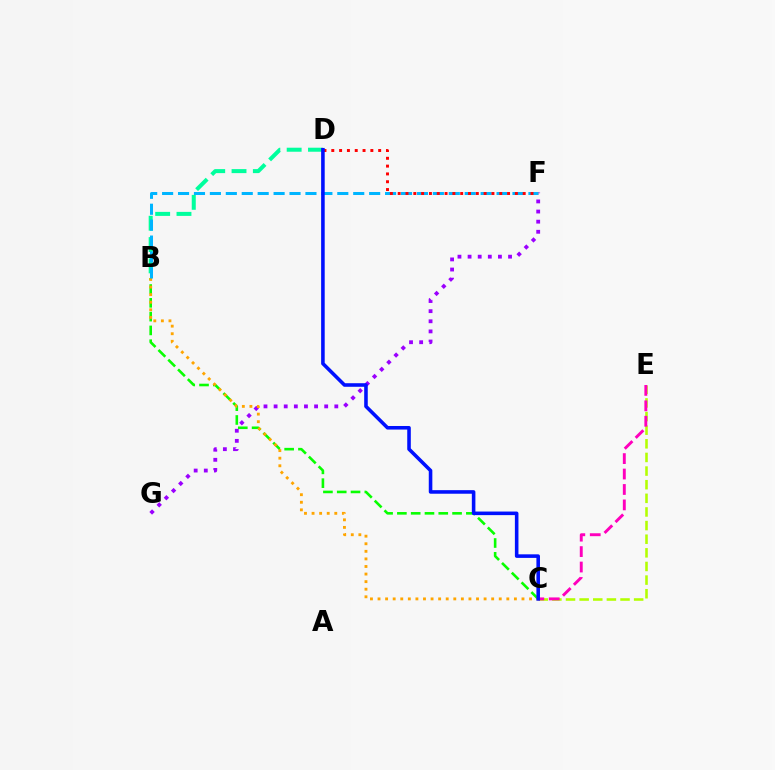{('C', 'E'): [{'color': '#b3ff00', 'line_style': 'dashed', 'thickness': 1.85}, {'color': '#ff00bd', 'line_style': 'dashed', 'thickness': 2.1}], ('F', 'G'): [{'color': '#9b00ff', 'line_style': 'dotted', 'thickness': 2.75}], ('B', 'C'): [{'color': '#08ff00', 'line_style': 'dashed', 'thickness': 1.87}, {'color': '#ffa500', 'line_style': 'dotted', 'thickness': 2.06}], ('B', 'D'): [{'color': '#00ff9d', 'line_style': 'dashed', 'thickness': 2.9}], ('B', 'F'): [{'color': '#00b5ff', 'line_style': 'dashed', 'thickness': 2.16}], ('D', 'F'): [{'color': '#ff0000', 'line_style': 'dotted', 'thickness': 2.12}], ('C', 'D'): [{'color': '#0010ff', 'line_style': 'solid', 'thickness': 2.57}]}